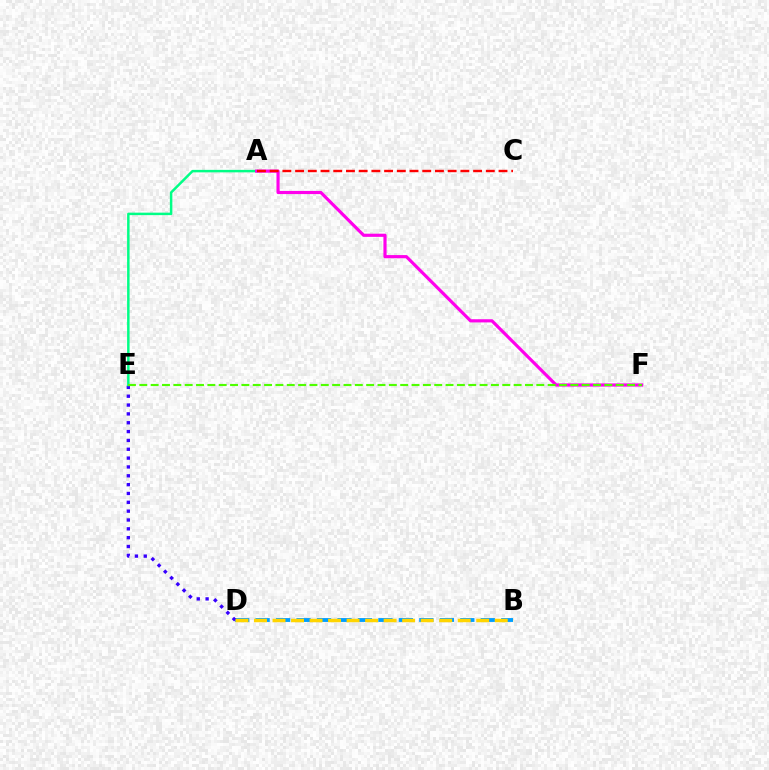{('B', 'D'): [{'color': '#009eff', 'line_style': 'dashed', 'thickness': 2.78}, {'color': '#ffd500', 'line_style': 'dashed', 'thickness': 2.52}], ('D', 'E'): [{'color': '#3700ff', 'line_style': 'dotted', 'thickness': 2.4}], ('A', 'E'): [{'color': '#00ff86', 'line_style': 'solid', 'thickness': 1.79}], ('A', 'F'): [{'color': '#ff00ed', 'line_style': 'solid', 'thickness': 2.28}], ('A', 'C'): [{'color': '#ff0000', 'line_style': 'dashed', 'thickness': 1.73}], ('E', 'F'): [{'color': '#4fff00', 'line_style': 'dashed', 'thickness': 1.54}]}